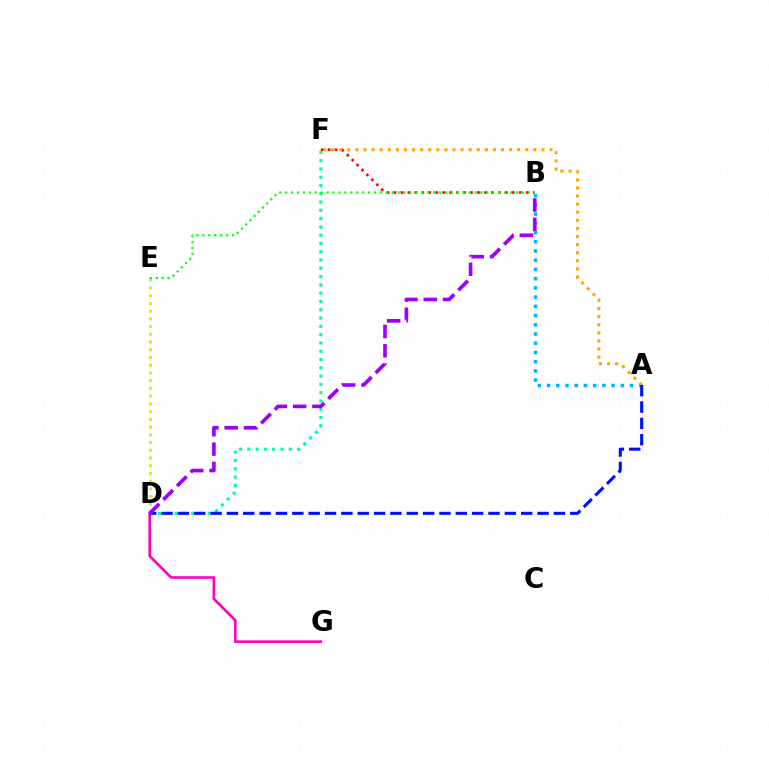{('D', 'F'): [{'color': '#00ff9d', 'line_style': 'dotted', 'thickness': 2.25}], ('D', 'G'): [{'color': '#ff00bd', 'line_style': 'solid', 'thickness': 1.88}], ('B', 'F'): [{'color': '#ff0000', 'line_style': 'dotted', 'thickness': 1.89}], ('A', 'B'): [{'color': '#00b5ff', 'line_style': 'dotted', 'thickness': 2.51}], ('A', 'F'): [{'color': '#ffa500', 'line_style': 'dotted', 'thickness': 2.2}], ('D', 'E'): [{'color': '#b3ff00', 'line_style': 'dotted', 'thickness': 2.1}], ('A', 'D'): [{'color': '#0010ff', 'line_style': 'dashed', 'thickness': 2.22}], ('B', 'E'): [{'color': '#08ff00', 'line_style': 'dotted', 'thickness': 1.61}], ('B', 'D'): [{'color': '#9b00ff', 'line_style': 'dashed', 'thickness': 2.62}]}